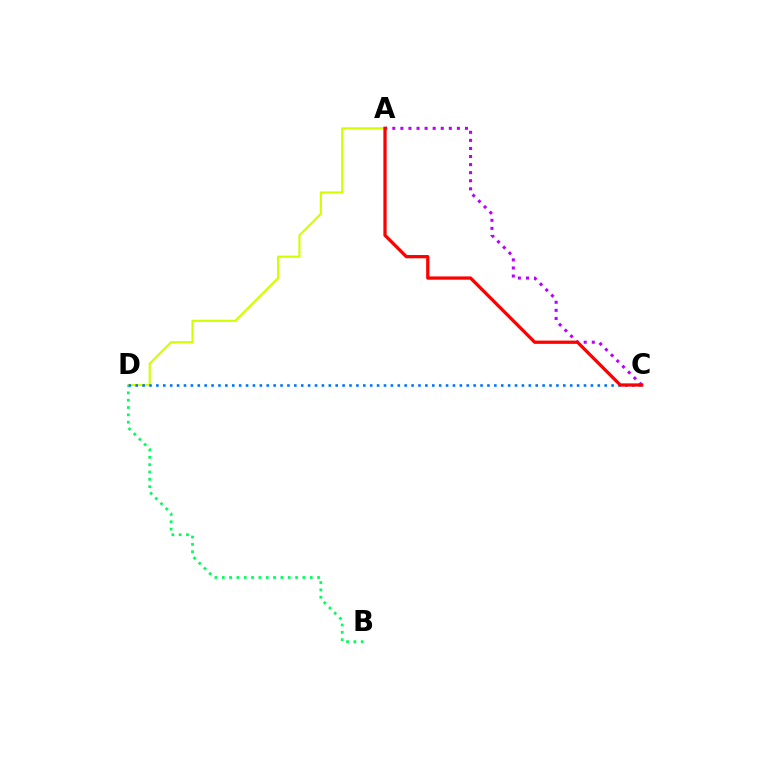{('B', 'D'): [{'color': '#00ff5c', 'line_style': 'dotted', 'thickness': 1.99}], ('A', 'C'): [{'color': '#b900ff', 'line_style': 'dotted', 'thickness': 2.19}, {'color': '#ff0000', 'line_style': 'solid', 'thickness': 2.35}], ('A', 'D'): [{'color': '#d1ff00', 'line_style': 'solid', 'thickness': 1.54}], ('C', 'D'): [{'color': '#0074ff', 'line_style': 'dotted', 'thickness': 1.87}]}